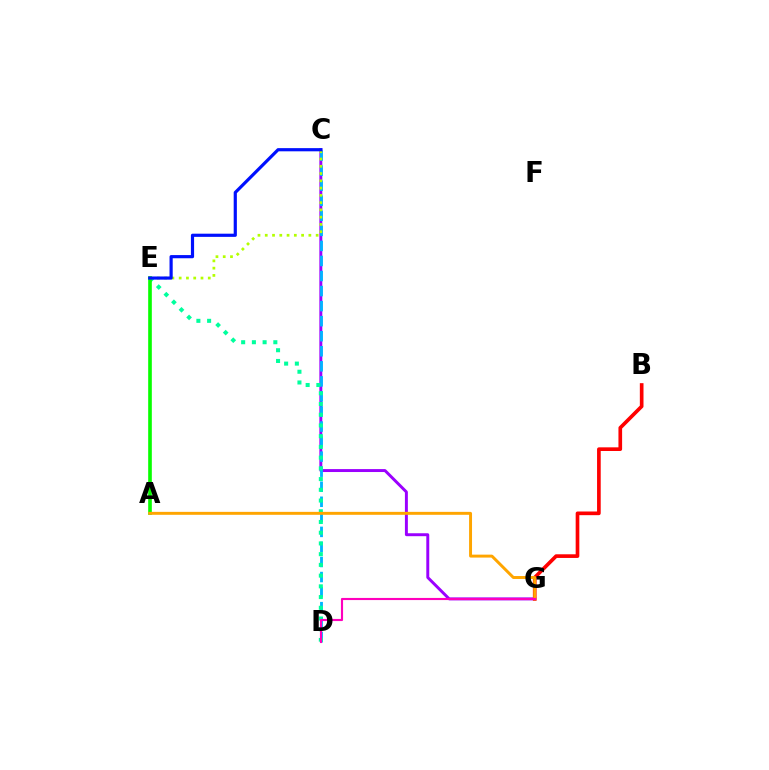{('C', 'G'): [{'color': '#9b00ff', 'line_style': 'solid', 'thickness': 2.12}], ('C', 'D'): [{'color': '#00b5ff', 'line_style': 'dashed', 'thickness': 2.04}], ('C', 'E'): [{'color': '#b3ff00', 'line_style': 'dotted', 'thickness': 1.98}, {'color': '#0010ff', 'line_style': 'solid', 'thickness': 2.29}], ('D', 'E'): [{'color': '#00ff9d', 'line_style': 'dotted', 'thickness': 2.91}], ('B', 'G'): [{'color': '#ff0000', 'line_style': 'solid', 'thickness': 2.64}], ('A', 'E'): [{'color': '#08ff00', 'line_style': 'solid', 'thickness': 2.62}], ('A', 'G'): [{'color': '#ffa500', 'line_style': 'solid', 'thickness': 2.12}], ('D', 'G'): [{'color': '#ff00bd', 'line_style': 'solid', 'thickness': 1.54}]}